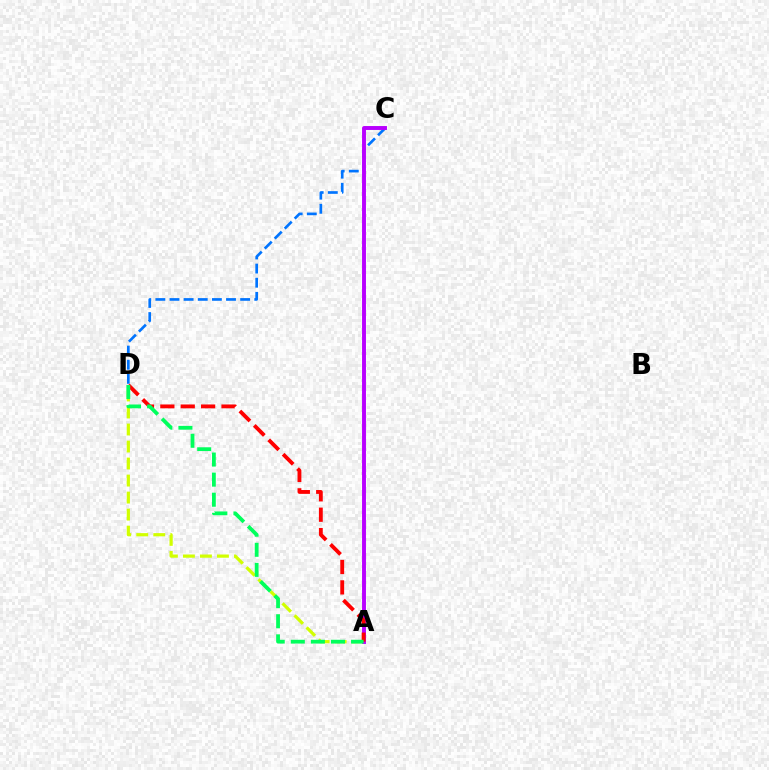{('A', 'D'): [{'color': '#d1ff00', 'line_style': 'dashed', 'thickness': 2.31}, {'color': '#ff0000', 'line_style': 'dashed', 'thickness': 2.77}, {'color': '#00ff5c', 'line_style': 'dashed', 'thickness': 2.73}], ('C', 'D'): [{'color': '#0074ff', 'line_style': 'dashed', 'thickness': 1.92}], ('A', 'C'): [{'color': '#b900ff', 'line_style': 'solid', 'thickness': 2.82}]}